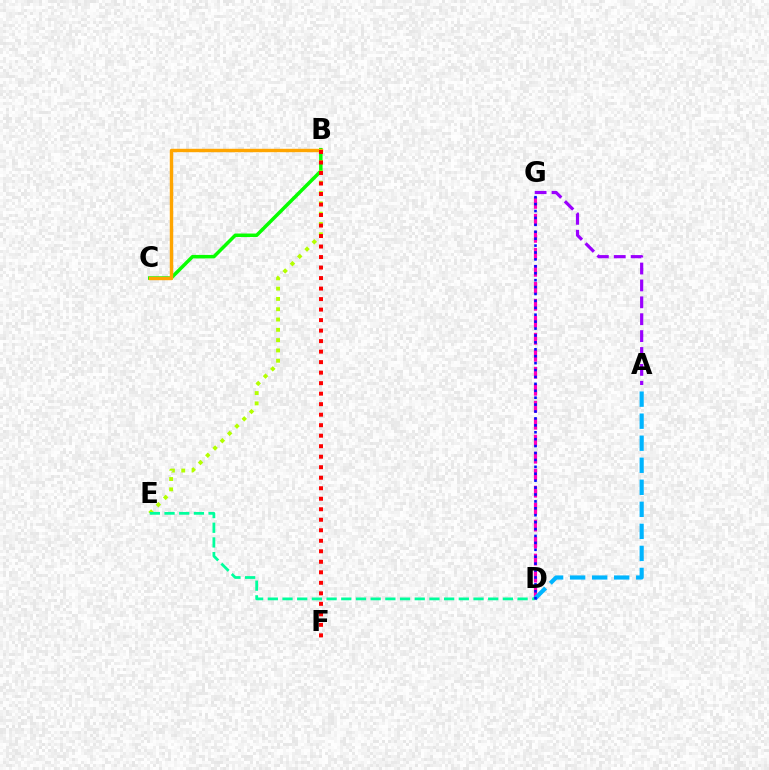{('B', 'C'): [{'color': '#08ff00', 'line_style': 'solid', 'thickness': 2.52}, {'color': '#ffa500', 'line_style': 'solid', 'thickness': 2.46}], ('A', 'G'): [{'color': '#9b00ff', 'line_style': 'dashed', 'thickness': 2.29}], ('B', 'E'): [{'color': '#b3ff00', 'line_style': 'dotted', 'thickness': 2.8}], ('D', 'G'): [{'color': '#ff00bd', 'line_style': 'dashed', 'thickness': 2.31}, {'color': '#0010ff', 'line_style': 'dotted', 'thickness': 1.88}], ('A', 'D'): [{'color': '#00b5ff', 'line_style': 'dashed', 'thickness': 2.99}], ('D', 'E'): [{'color': '#00ff9d', 'line_style': 'dashed', 'thickness': 2.0}], ('B', 'F'): [{'color': '#ff0000', 'line_style': 'dotted', 'thickness': 2.86}]}